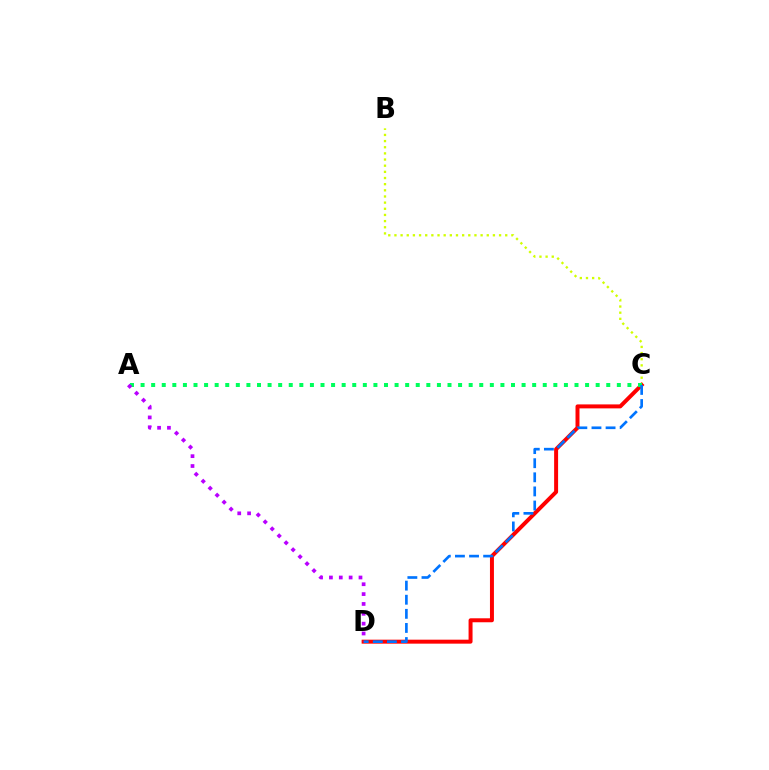{('B', 'C'): [{'color': '#d1ff00', 'line_style': 'dotted', 'thickness': 1.67}], ('C', 'D'): [{'color': '#ff0000', 'line_style': 'solid', 'thickness': 2.86}, {'color': '#0074ff', 'line_style': 'dashed', 'thickness': 1.92}], ('A', 'C'): [{'color': '#00ff5c', 'line_style': 'dotted', 'thickness': 2.88}], ('A', 'D'): [{'color': '#b900ff', 'line_style': 'dotted', 'thickness': 2.68}]}